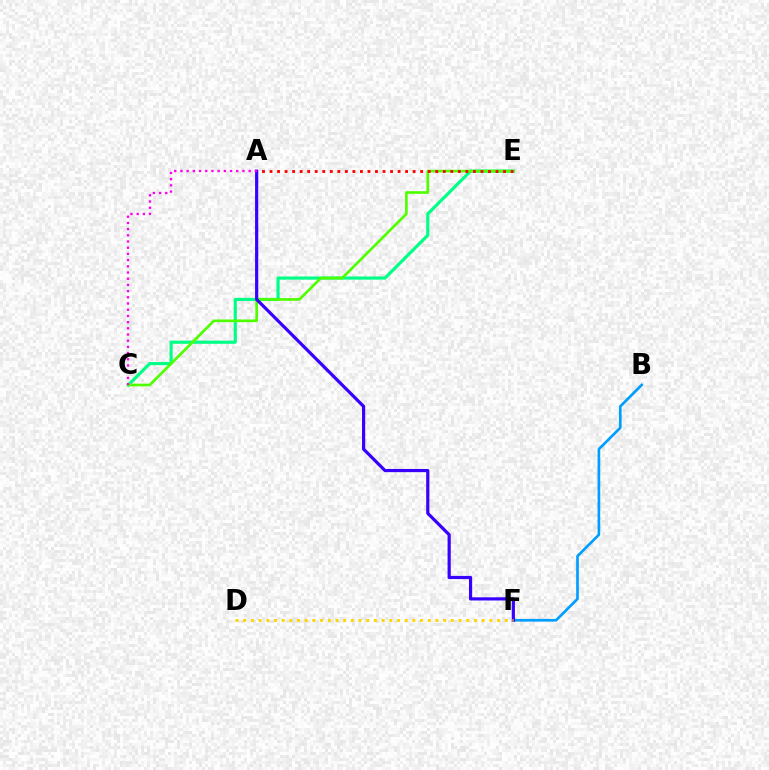{('B', 'F'): [{'color': '#009eff', 'line_style': 'solid', 'thickness': 1.92}], ('C', 'E'): [{'color': '#00ff86', 'line_style': 'solid', 'thickness': 2.27}, {'color': '#4fff00', 'line_style': 'solid', 'thickness': 1.92}], ('A', 'F'): [{'color': '#3700ff', 'line_style': 'solid', 'thickness': 2.29}], ('A', 'E'): [{'color': '#ff0000', 'line_style': 'dotted', 'thickness': 2.05}], ('D', 'F'): [{'color': '#ffd500', 'line_style': 'dotted', 'thickness': 2.09}], ('A', 'C'): [{'color': '#ff00ed', 'line_style': 'dotted', 'thickness': 1.68}]}